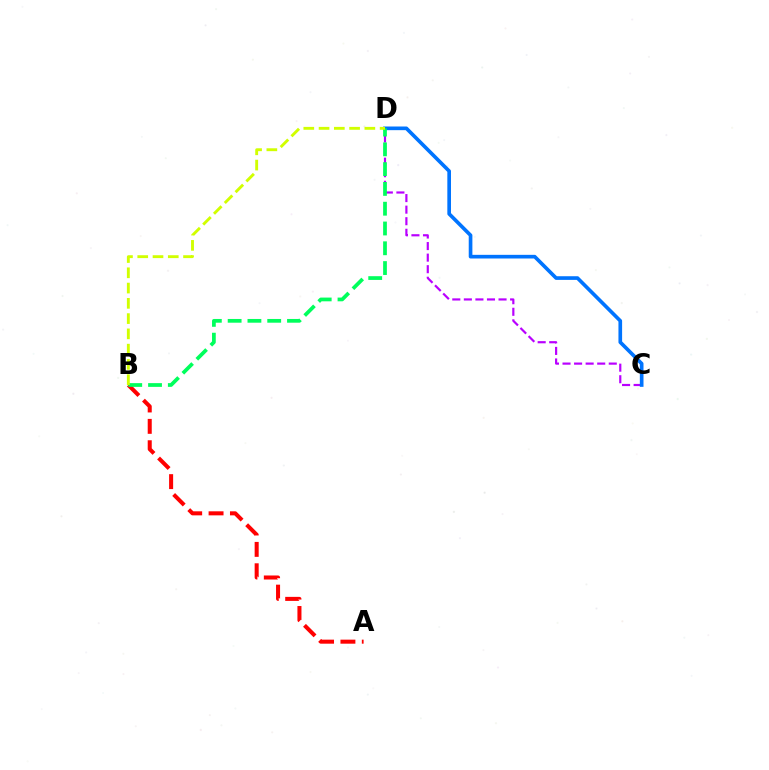{('C', 'D'): [{'color': '#b900ff', 'line_style': 'dashed', 'thickness': 1.57}, {'color': '#0074ff', 'line_style': 'solid', 'thickness': 2.63}], ('A', 'B'): [{'color': '#ff0000', 'line_style': 'dashed', 'thickness': 2.9}], ('B', 'D'): [{'color': '#00ff5c', 'line_style': 'dashed', 'thickness': 2.69}, {'color': '#d1ff00', 'line_style': 'dashed', 'thickness': 2.07}]}